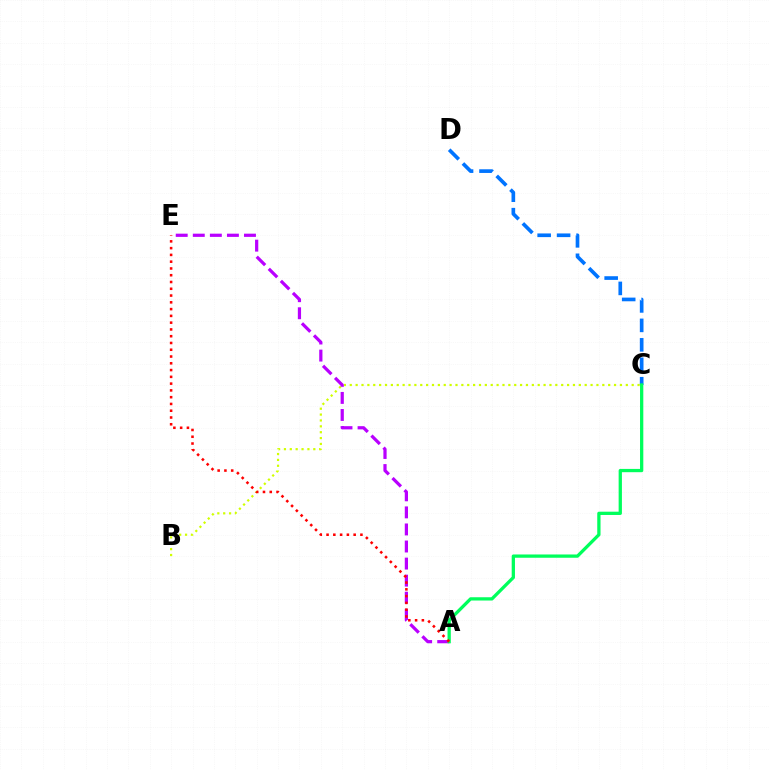{('B', 'C'): [{'color': '#d1ff00', 'line_style': 'dotted', 'thickness': 1.6}], ('C', 'D'): [{'color': '#0074ff', 'line_style': 'dashed', 'thickness': 2.64}], ('A', 'E'): [{'color': '#b900ff', 'line_style': 'dashed', 'thickness': 2.32}, {'color': '#ff0000', 'line_style': 'dotted', 'thickness': 1.84}], ('A', 'C'): [{'color': '#00ff5c', 'line_style': 'solid', 'thickness': 2.36}]}